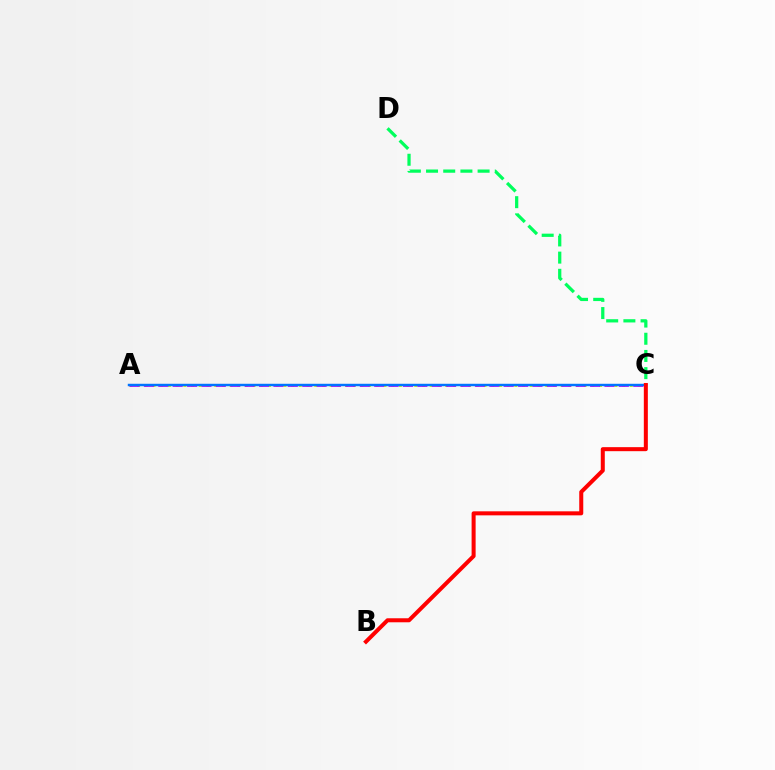{('C', 'D'): [{'color': '#00ff5c', 'line_style': 'dashed', 'thickness': 2.33}], ('A', 'C'): [{'color': '#d1ff00', 'line_style': 'dotted', 'thickness': 2.09}, {'color': '#b900ff', 'line_style': 'dashed', 'thickness': 1.96}, {'color': '#0074ff', 'line_style': 'solid', 'thickness': 1.76}], ('B', 'C'): [{'color': '#ff0000', 'line_style': 'solid', 'thickness': 2.89}]}